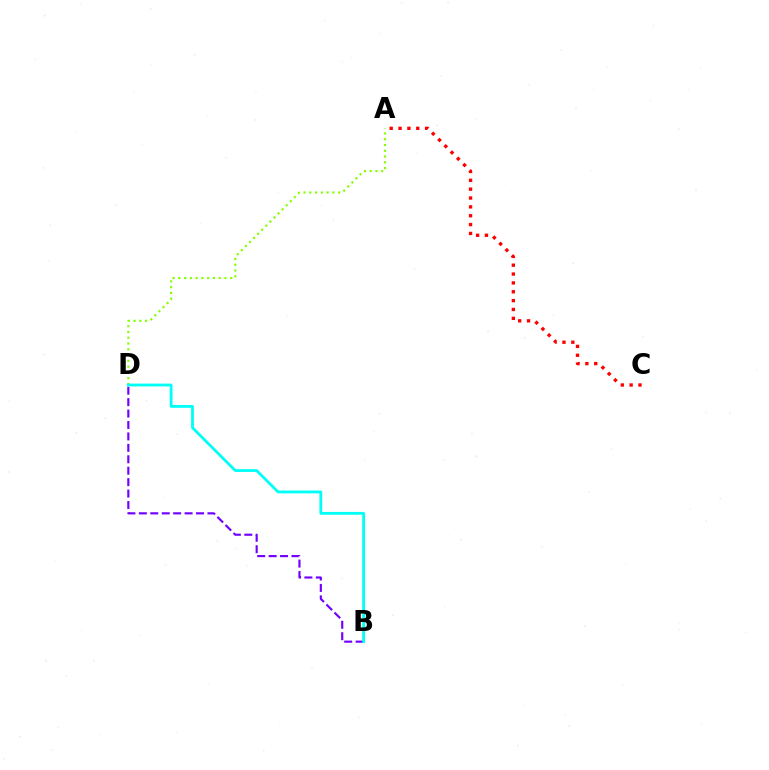{('A', 'C'): [{'color': '#ff0000', 'line_style': 'dotted', 'thickness': 2.41}], ('B', 'D'): [{'color': '#7200ff', 'line_style': 'dashed', 'thickness': 1.55}, {'color': '#00fff6', 'line_style': 'solid', 'thickness': 2.02}], ('A', 'D'): [{'color': '#84ff00', 'line_style': 'dotted', 'thickness': 1.57}]}